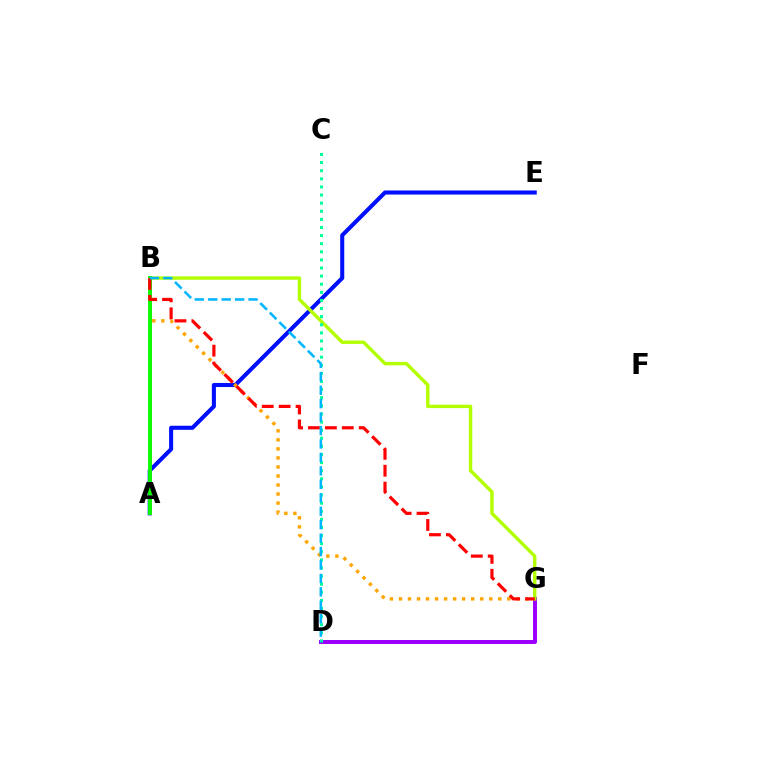{('D', 'G'): [{'color': '#9b00ff', 'line_style': 'solid', 'thickness': 2.86}], ('A', 'E'): [{'color': '#0010ff', 'line_style': 'solid', 'thickness': 2.93}], ('A', 'B'): [{'color': '#ff00bd', 'line_style': 'solid', 'thickness': 1.87}, {'color': '#08ff00', 'line_style': 'solid', 'thickness': 2.77}], ('B', 'G'): [{'color': '#b3ff00', 'line_style': 'solid', 'thickness': 2.45}, {'color': '#ffa500', 'line_style': 'dotted', 'thickness': 2.45}, {'color': '#ff0000', 'line_style': 'dashed', 'thickness': 2.3}], ('C', 'D'): [{'color': '#00ff9d', 'line_style': 'dotted', 'thickness': 2.2}], ('B', 'D'): [{'color': '#00b5ff', 'line_style': 'dashed', 'thickness': 1.83}]}